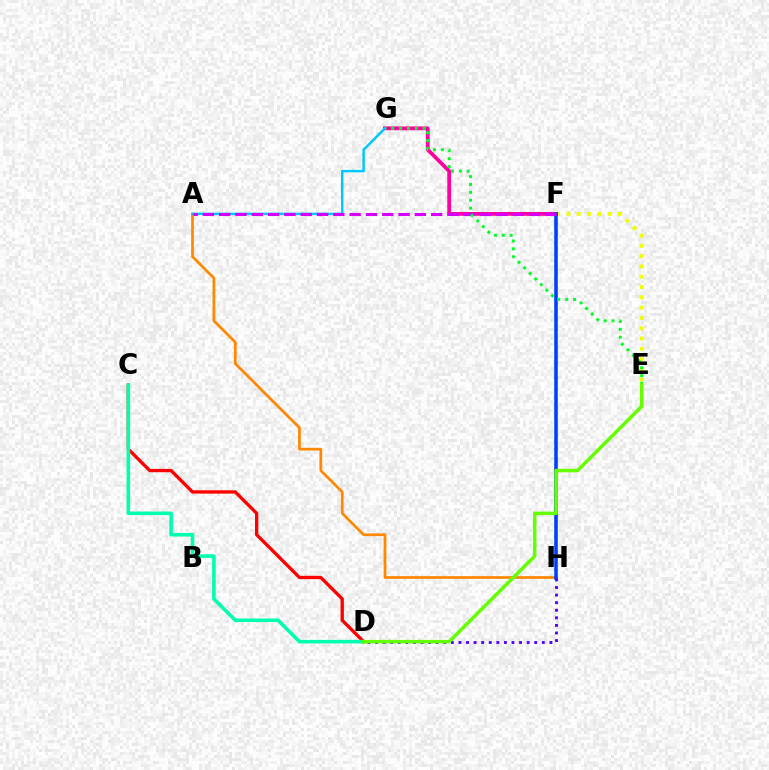{('A', 'H'): [{'color': '#ff8800', 'line_style': 'solid', 'thickness': 1.96}], ('C', 'D'): [{'color': '#ff0000', 'line_style': 'solid', 'thickness': 2.4}, {'color': '#00ffaf', 'line_style': 'solid', 'thickness': 2.57}], ('E', 'F'): [{'color': '#eeff00', 'line_style': 'dotted', 'thickness': 2.8}], ('F', 'G'): [{'color': '#ff00a0', 'line_style': 'solid', 'thickness': 2.72}], ('A', 'G'): [{'color': '#00c7ff', 'line_style': 'solid', 'thickness': 1.77}], ('F', 'H'): [{'color': '#003fff', 'line_style': 'solid', 'thickness': 2.56}], ('D', 'H'): [{'color': '#4f00ff', 'line_style': 'dotted', 'thickness': 2.06}], ('A', 'F'): [{'color': '#d600ff', 'line_style': 'dashed', 'thickness': 2.22}], ('E', 'G'): [{'color': '#00ff27', 'line_style': 'dotted', 'thickness': 2.14}], ('D', 'E'): [{'color': '#66ff00', 'line_style': 'solid', 'thickness': 2.52}]}